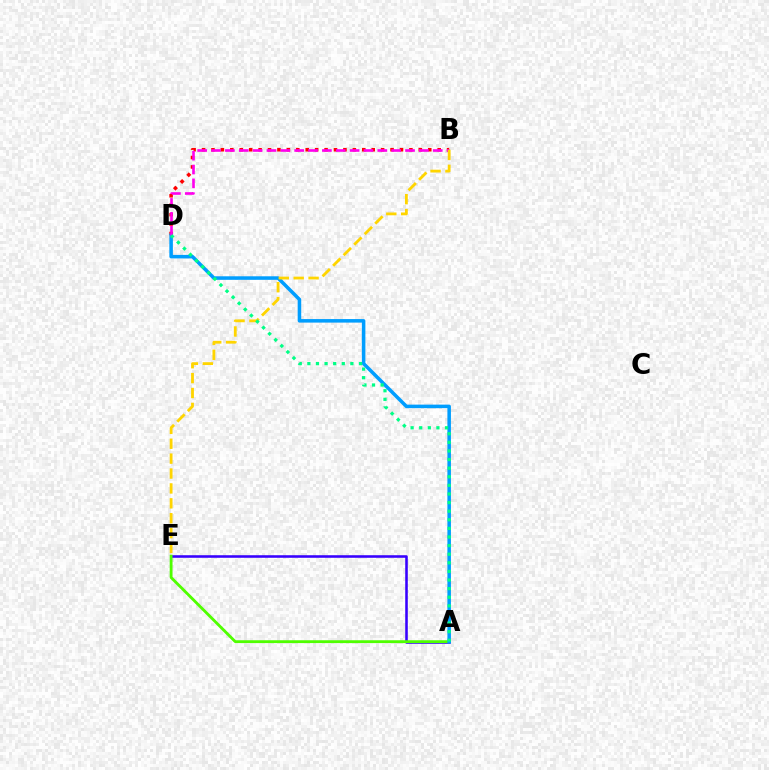{('B', 'D'): [{'color': '#ff0000', 'line_style': 'dotted', 'thickness': 2.56}, {'color': '#ff00ed', 'line_style': 'dashed', 'thickness': 1.88}], ('A', 'E'): [{'color': '#3700ff', 'line_style': 'solid', 'thickness': 1.85}, {'color': '#4fff00', 'line_style': 'solid', 'thickness': 2.04}], ('A', 'D'): [{'color': '#009eff', 'line_style': 'solid', 'thickness': 2.55}, {'color': '#00ff86', 'line_style': 'dotted', 'thickness': 2.34}], ('B', 'E'): [{'color': '#ffd500', 'line_style': 'dashed', 'thickness': 2.02}]}